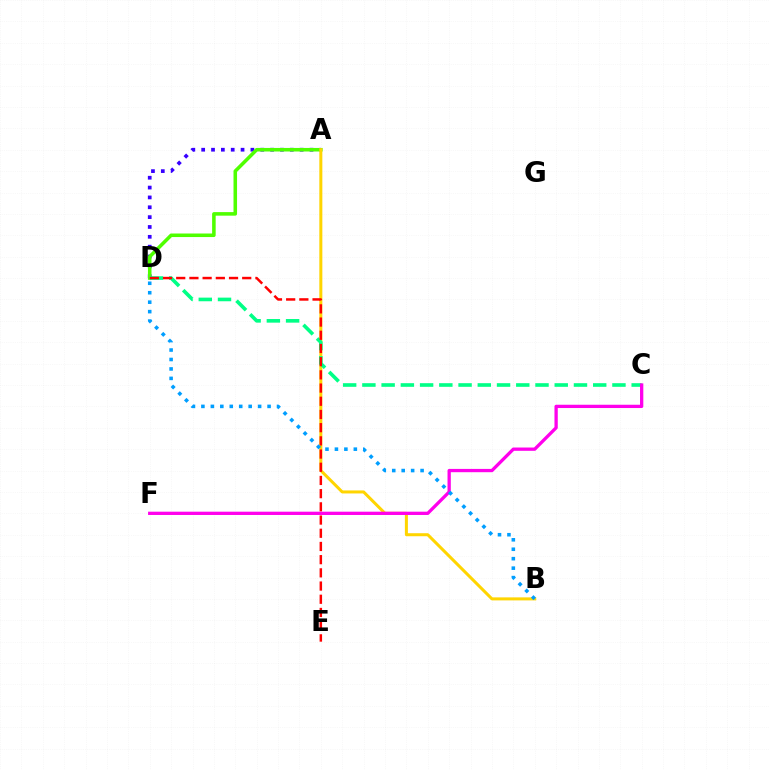{('A', 'D'): [{'color': '#3700ff', 'line_style': 'dotted', 'thickness': 2.68}, {'color': '#4fff00', 'line_style': 'solid', 'thickness': 2.56}], ('A', 'B'): [{'color': '#ffd500', 'line_style': 'solid', 'thickness': 2.17}], ('C', 'D'): [{'color': '#00ff86', 'line_style': 'dashed', 'thickness': 2.61}], ('D', 'E'): [{'color': '#ff0000', 'line_style': 'dashed', 'thickness': 1.79}], ('C', 'F'): [{'color': '#ff00ed', 'line_style': 'solid', 'thickness': 2.37}], ('B', 'D'): [{'color': '#009eff', 'line_style': 'dotted', 'thickness': 2.57}]}